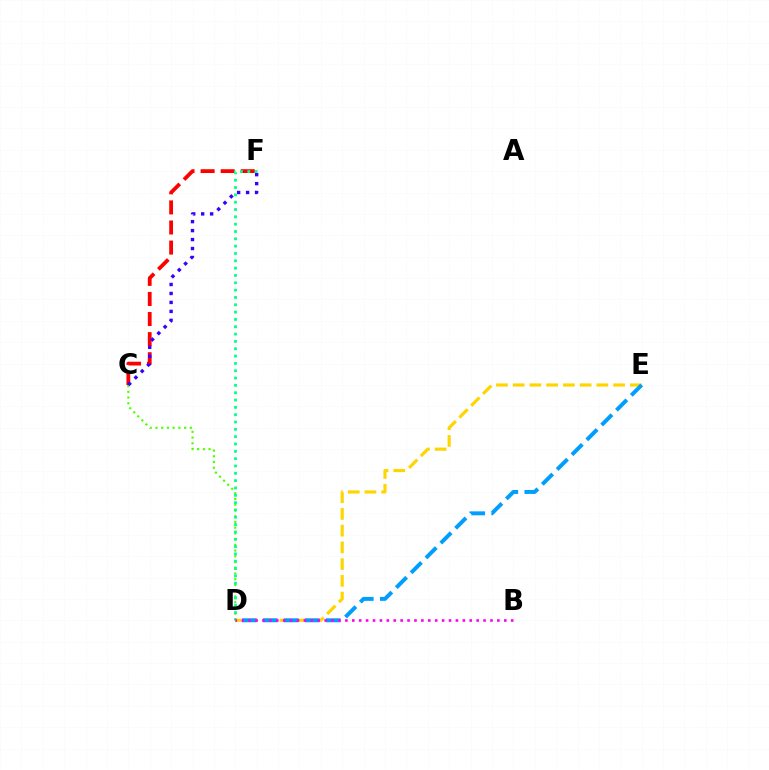{('C', 'F'): [{'color': '#ff0000', 'line_style': 'dashed', 'thickness': 2.73}, {'color': '#3700ff', 'line_style': 'dotted', 'thickness': 2.44}], ('C', 'D'): [{'color': '#4fff00', 'line_style': 'dotted', 'thickness': 1.56}], ('D', 'F'): [{'color': '#00ff86', 'line_style': 'dotted', 'thickness': 1.99}], ('D', 'E'): [{'color': '#ffd500', 'line_style': 'dashed', 'thickness': 2.27}, {'color': '#009eff', 'line_style': 'dashed', 'thickness': 2.85}], ('B', 'D'): [{'color': '#ff00ed', 'line_style': 'dotted', 'thickness': 1.88}]}